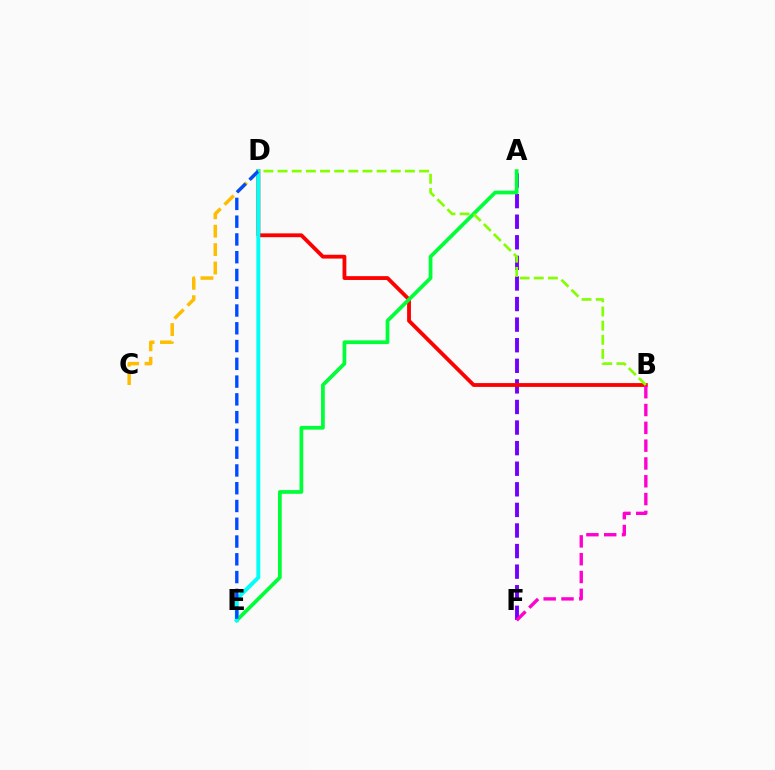{('A', 'F'): [{'color': '#7200ff', 'line_style': 'dashed', 'thickness': 2.8}], ('B', 'D'): [{'color': '#ff0000', 'line_style': 'solid', 'thickness': 2.75}, {'color': '#84ff00', 'line_style': 'dashed', 'thickness': 1.92}], ('C', 'D'): [{'color': '#ffbd00', 'line_style': 'dashed', 'thickness': 2.5}], ('A', 'E'): [{'color': '#00ff39', 'line_style': 'solid', 'thickness': 2.69}], ('D', 'E'): [{'color': '#00fff6', 'line_style': 'solid', 'thickness': 2.83}, {'color': '#004bff', 'line_style': 'dashed', 'thickness': 2.41}], ('B', 'F'): [{'color': '#ff00cf', 'line_style': 'dashed', 'thickness': 2.42}]}